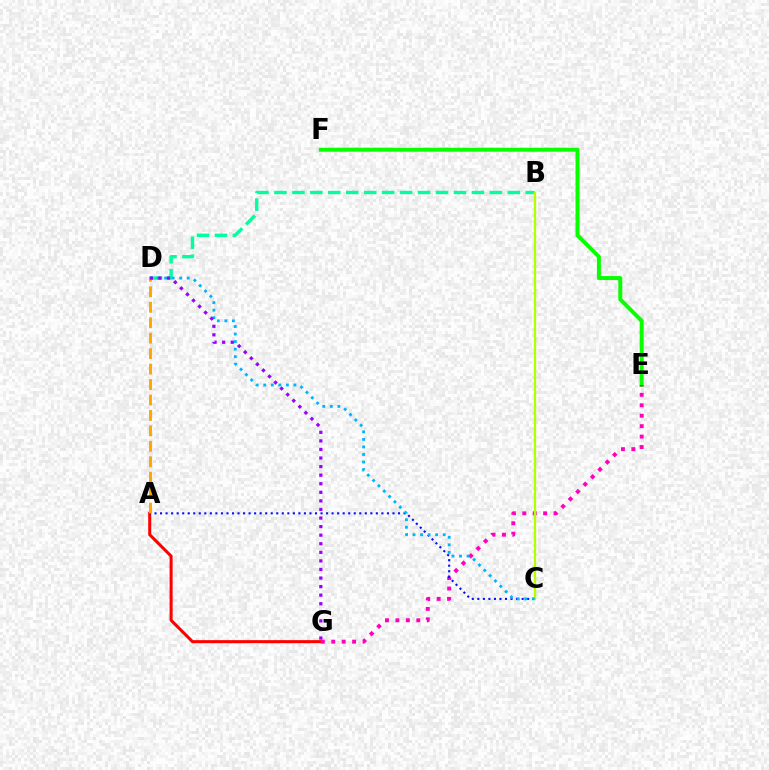{('E', 'F'): [{'color': '#08ff00', 'line_style': 'solid', 'thickness': 2.87}], ('A', 'G'): [{'color': '#ff0000', 'line_style': 'solid', 'thickness': 2.19}], ('E', 'G'): [{'color': '#ff00bd', 'line_style': 'dotted', 'thickness': 2.84}], ('B', 'D'): [{'color': '#00ff9d', 'line_style': 'dashed', 'thickness': 2.44}], ('A', 'C'): [{'color': '#0010ff', 'line_style': 'dotted', 'thickness': 1.5}], ('B', 'C'): [{'color': '#b3ff00', 'line_style': 'solid', 'thickness': 1.66}], ('C', 'D'): [{'color': '#00b5ff', 'line_style': 'dotted', 'thickness': 2.05}], ('A', 'D'): [{'color': '#ffa500', 'line_style': 'dashed', 'thickness': 2.1}], ('D', 'G'): [{'color': '#9b00ff', 'line_style': 'dotted', 'thickness': 2.33}]}